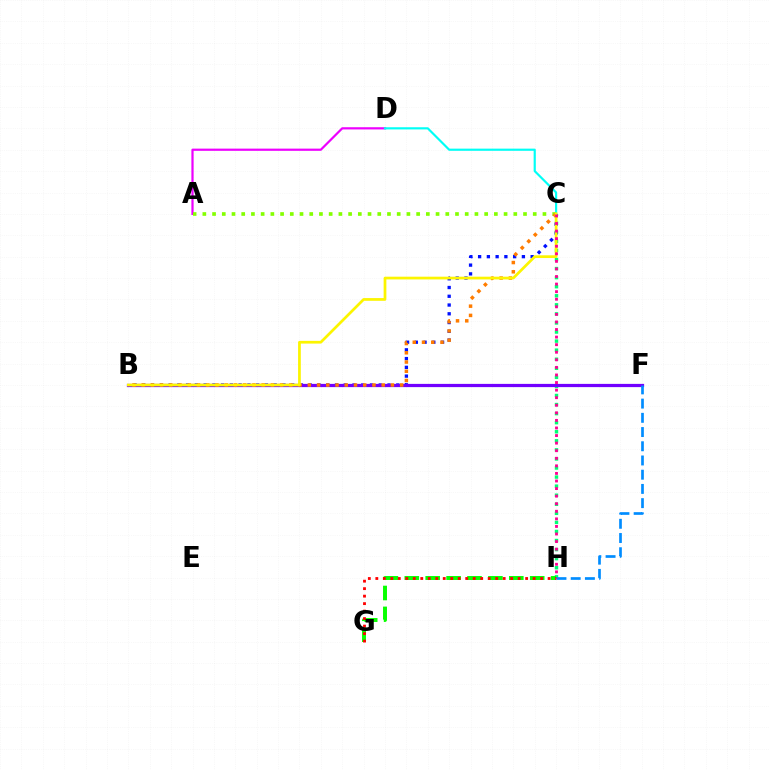{('C', 'H'): [{'color': '#00ff74', 'line_style': 'dotted', 'thickness': 2.46}, {'color': '#ff0094', 'line_style': 'dotted', 'thickness': 2.06}], ('A', 'D'): [{'color': '#ee00ff', 'line_style': 'solid', 'thickness': 1.59}], ('B', 'C'): [{'color': '#0010ff', 'line_style': 'dotted', 'thickness': 2.38}, {'color': '#ff7c00', 'line_style': 'dotted', 'thickness': 2.51}, {'color': '#fcf500', 'line_style': 'solid', 'thickness': 1.97}], ('C', 'D'): [{'color': '#00fff6', 'line_style': 'solid', 'thickness': 1.56}], ('A', 'C'): [{'color': '#84ff00', 'line_style': 'dotted', 'thickness': 2.64}], ('G', 'H'): [{'color': '#08ff00', 'line_style': 'dashed', 'thickness': 2.84}, {'color': '#ff0000', 'line_style': 'dotted', 'thickness': 2.04}], ('B', 'F'): [{'color': '#7200ff', 'line_style': 'solid', 'thickness': 2.32}], ('F', 'H'): [{'color': '#008cff', 'line_style': 'dashed', 'thickness': 1.93}]}